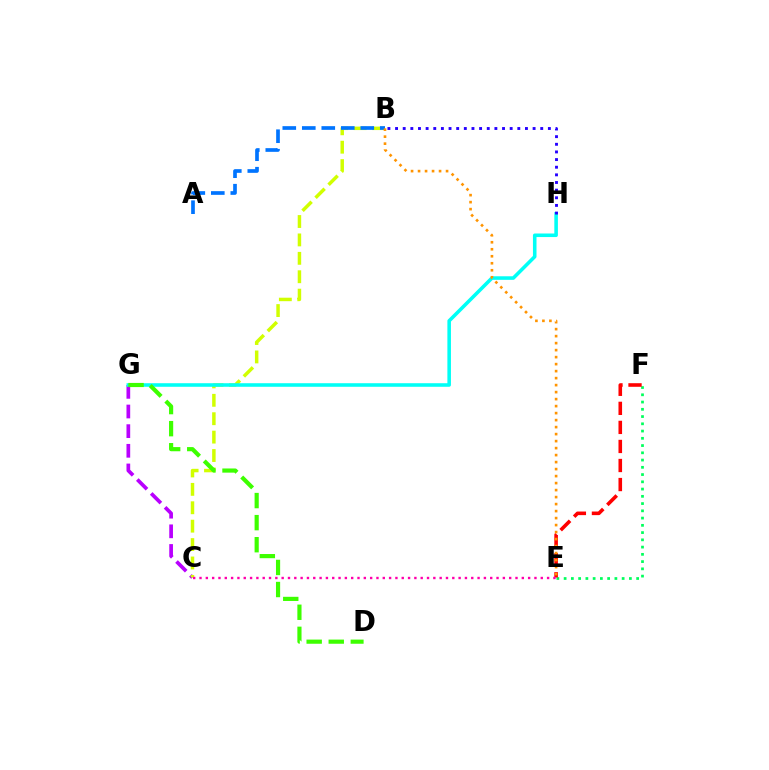{('C', 'G'): [{'color': '#b900ff', 'line_style': 'dashed', 'thickness': 2.67}], ('E', 'F'): [{'color': '#00ff5c', 'line_style': 'dotted', 'thickness': 1.97}, {'color': '#ff0000', 'line_style': 'dashed', 'thickness': 2.59}], ('B', 'C'): [{'color': '#d1ff00', 'line_style': 'dashed', 'thickness': 2.5}], ('G', 'H'): [{'color': '#00fff6', 'line_style': 'solid', 'thickness': 2.57}], ('A', 'B'): [{'color': '#0074ff', 'line_style': 'dashed', 'thickness': 2.65}], ('B', 'E'): [{'color': '#ff9400', 'line_style': 'dotted', 'thickness': 1.9}], ('B', 'H'): [{'color': '#2500ff', 'line_style': 'dotted', 'thickness': 2.08}], ('D', 'G'): [{'color': '#3dff00', 'line_style': 'dashed', 'thickness': 3.0}], ('C', 'E'): [{'color': '#ff00ac', 'line_style': 'dotted', 'thickness': 1.72}]}